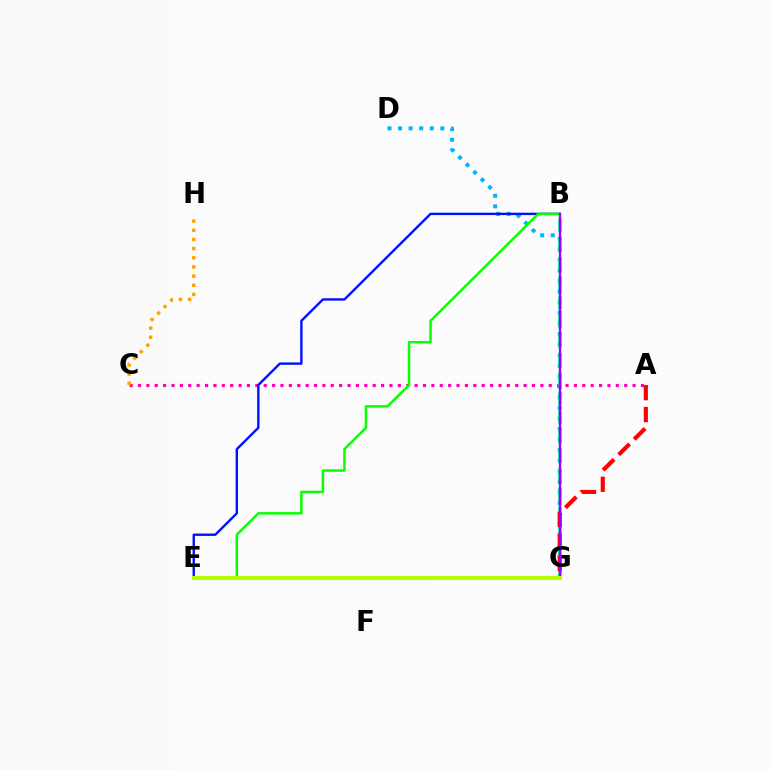{('D', 'G'): [{'color': '#00b5ff', 'line_style': 'dotted', 'thickness': 2.87}], ('A', 'C'): [{'color': '#ff00bd', 'line_style': 'dotted', 'thickness': 2.28}], ('B', 'G'): [{'color': '#00ff9d', 'line_style': 'dashed', 'thickness': 2.61}, {'color': '#9b00ff', 'line_style': 'solid', 'thickness': 1.68}], ('A', 'G'): [{'color': '#ff0000', 'line_style': 'dashed', 'thickness': 2.98}], ('B', 'E'): [{'color': '#0010ff', 'line_style': 'solid', 'thickness': 1.71}, {'color': '#08ff00', 'line_style': 'solid', 'thickness': 1.79}], ('C', 'H'): [{'color': '#ffa500', 'line_style': 'dotted', 'thickness': 2.49}], ('E', 'G'): [{'color': '#b3ff00', 'line_style': 'solid', 'thickness': 2.99}]}